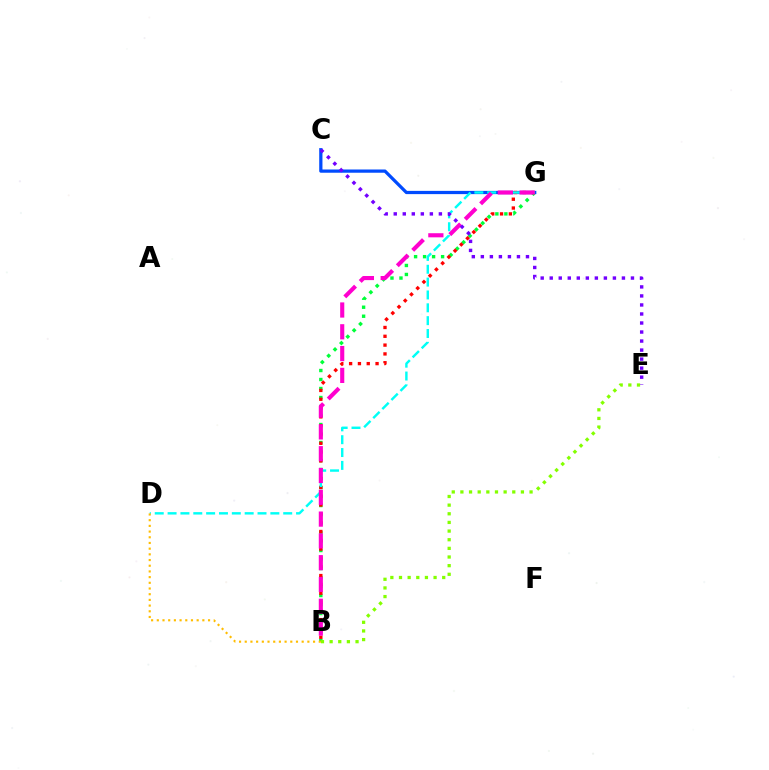{('B', 'G'): [{'color': '#00ff39', 'line_style': 'dotted', 'thickness': 2.45}, {'color': '#ff0000', 'line_style': 'dotted', 'thickness': 2.4}, {'color': '#ff00cf', 'line_style': 'dashed', 'thickness': 2.96}], ('C', 'G'): [{'color': '#004bff', 'line_style': 'solid', 'thickness': 2.33}], ('B', 'E'): [{'color': '#84ff00', 'line_style': 'dotted', 'thickness': 2.35}], ('D', 'G'): [{'color': '#00fff6', 'line_style': 'dashed', 'thickness': 1.75}], ('B', 'D'): [{'color': '#ffbd00', 'line_style': 'dotted', 'thickness': 1.55}], ('C', 'E'): [{'color': '#7200ff', 'line_style': 'dotted', 'thickness': 2.45}]}